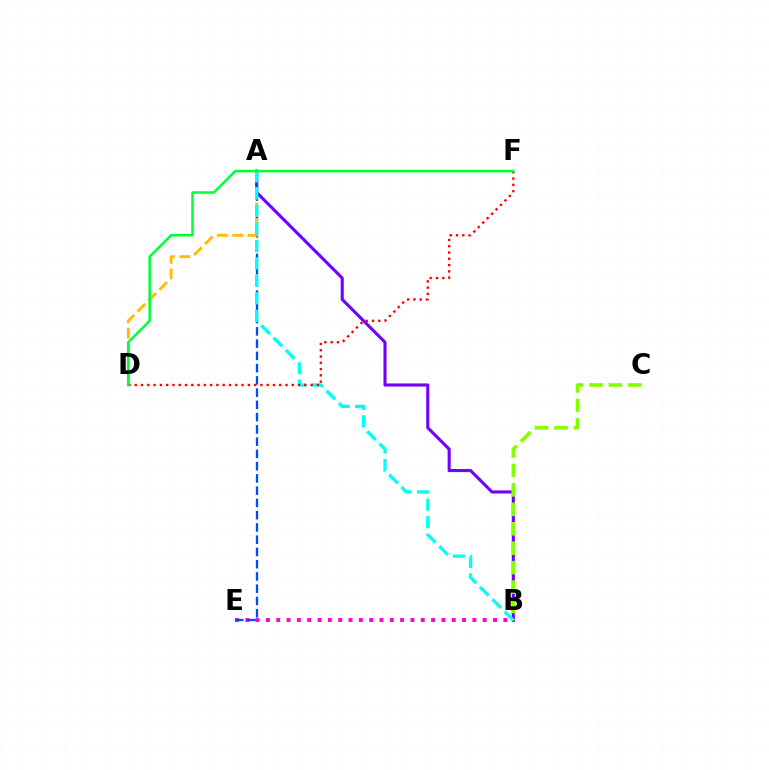{('A', 'B'): [{'color': '#7200ff', 'line_style': 'solid', 'thickness': 2.23}, {'color': '#00fff6', 'line_style': 'dashed', 'thickness': 2.38}], ('B', 'E'): [{'color': '#ff00cf', 'line_style': 'dotted', 'thickness': 2.8}], ('A', 'E'): [{'color': '#004bff', 'line_style': 'dashed', 'thickness': 1.66}], ('A', 'D'): [{'color': '#ffbd00', 'line_style': 'dashed', 'thickness': 2.1}], ('D', 'F'): [{'color': '#ff0000', 'line_style': 'dotted', 'thickness': 1.71}, {'color': '#00ff39', 'line_style': 'solid', 'thickness': 1.81}], ('B', 'C'): [{'color': '#84ff00', 'line_style': 'dashed', 'thickness': 2.64}]}